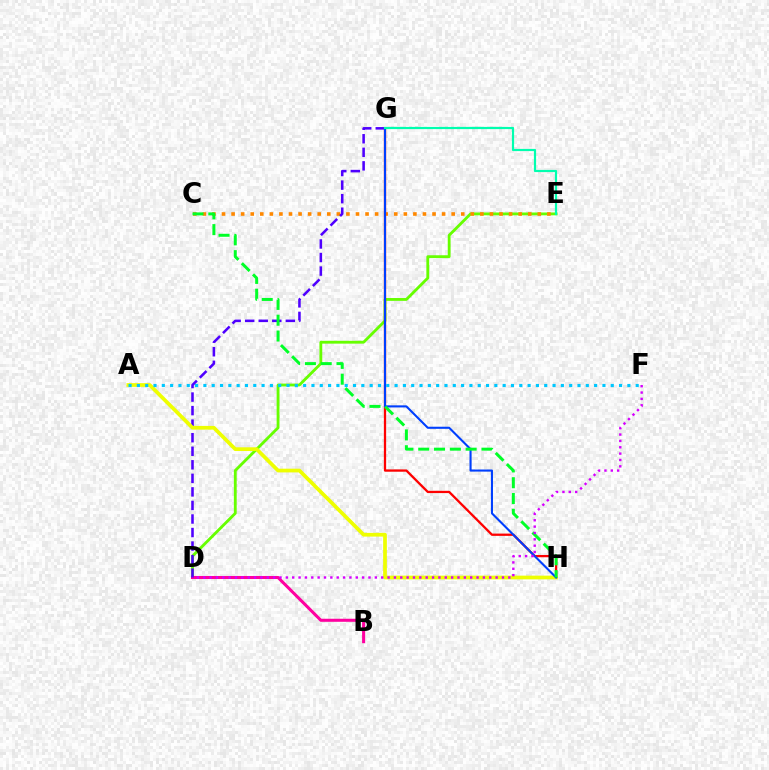{('D', 'E'): [{'color': '#66ff00', 'line_style': 'solid', 'thickness': 2.04}], ('B', 'D'): [{'color': '#ff00a0', 'line_style': 'solid', 'thickness': 2.2}], ('C', 'E'): [{'color': '#ff8800', 'line_style': 'dotted', 'thickness': 2.6}], ('G', 'H'): [{'color': '#ff0000', 'line_style': 'solid', 'thickness': 1.64}, {'color': '#003fff', 'line_style': 'solid', 'thickness': 1.51}], ('D', 'G'): [{'color': '#4f00ff', 'line_style': 'dashed', 'thickness': 1.84}], ('A', 'H'): [{'color': '#eeff00', 'line_style': 'solid', 'thickness': 2.68}], ('A', 'F'): [{'color': '#00c7ff', 'line_style': 'dotted', 'thickness': 2.26}], ('E', 'G'): [{'color': '#00ffaf', 'line_style': 'solid', 'thickness': 1.58}], ('C', 'H'): [{'color': '#00ff27', 'line_style': 'dashed', 'thickness': 2.15}], ('D', 'F'): [{'color': '#d600ff', 'line_style': 'dotted', 'thickness': 1.73}]}